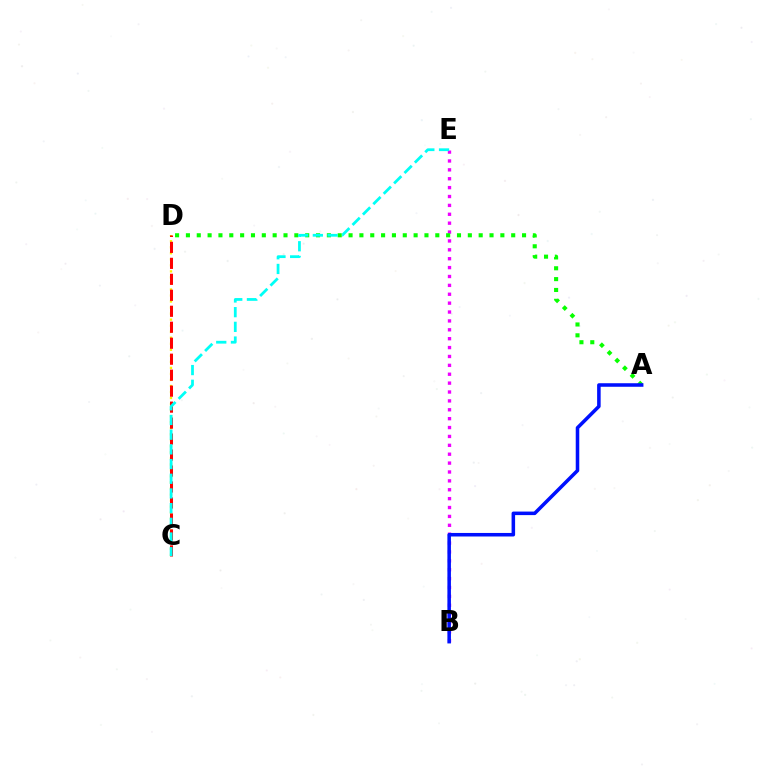{('C', 'D'): [{'color': '#fcf500', 'line_style': 'dotted', 'thickness': 1.64}, {'color': '#ff0000', 'line_style': 'dashed', 'thickness': 2.17}], ('B', 'E'): [{'color': '#ee00ff', 'line_style': 'dotted', 'thickness': 2.41}], ('A', 'D'): [{'color': '#08ff00', 'line_style': 'dotted', 'thickness': 2.95}], ('A', 'B'): [{'color': '#0010ff', 'line_style': 'solid', 'thickness': 2.55}], ('C', 'E'): [{'color': '#00fff6', 'line_style': 'dashed', 'thickness': 2.0}]}